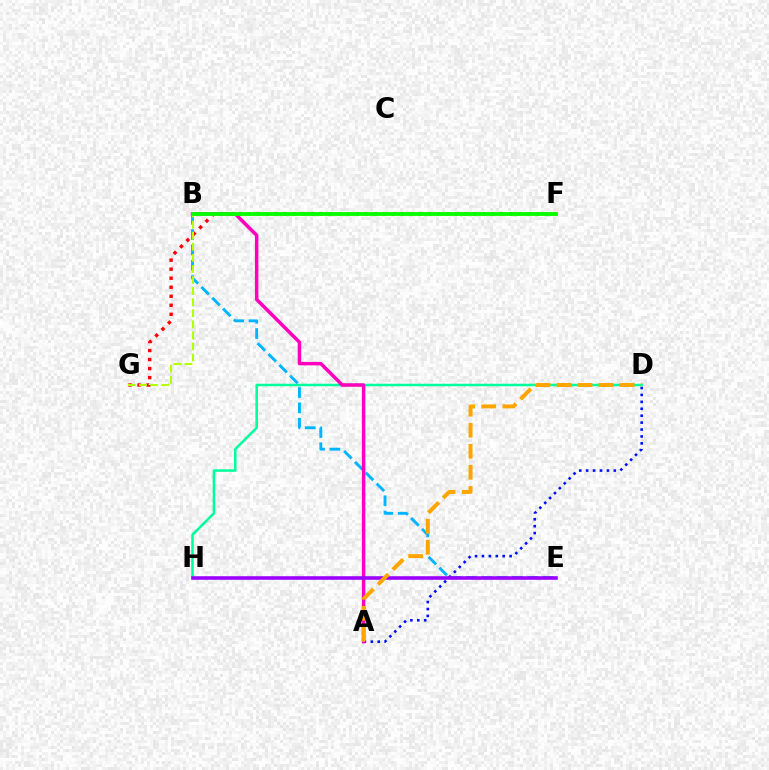{('F', 'G'): [{'color': '#ff0000', 'line_style': 'dotted', 'thickness': 2.45}], ('A', 'D'): [{'color': '#0010ff', 'line_style': 'dotted', 'thickness': 1.88}, {'color': '#ffa500', 'line_style': 'dashed', 'thickness': 2.86}], ('D', 'H'): [{'color': '#00ff9d', 'line_style': 'solid', 'thickness': 1.82}], ('B', 'E'): [{'color': '#00b5ff', 'line_style': 'dashed', 'thickness': 2.08}], ('A', 'B'): [{'color': '#ff00bd', 'line_style': 'solid', 'thickness': 2.51}], ('E', 'H'): [{'color': '#9b00ff', 'line_style': 'solid', 'thickness': 2.57}], ('B', 'G'): [{'color': '#b3ff00', 'line_style': 'dashed', 'thickness': 1.5}], ('B', 'F'): [{'color': '#08ff00', 'line_style': 'solid', 'thickness': 2.76}]}